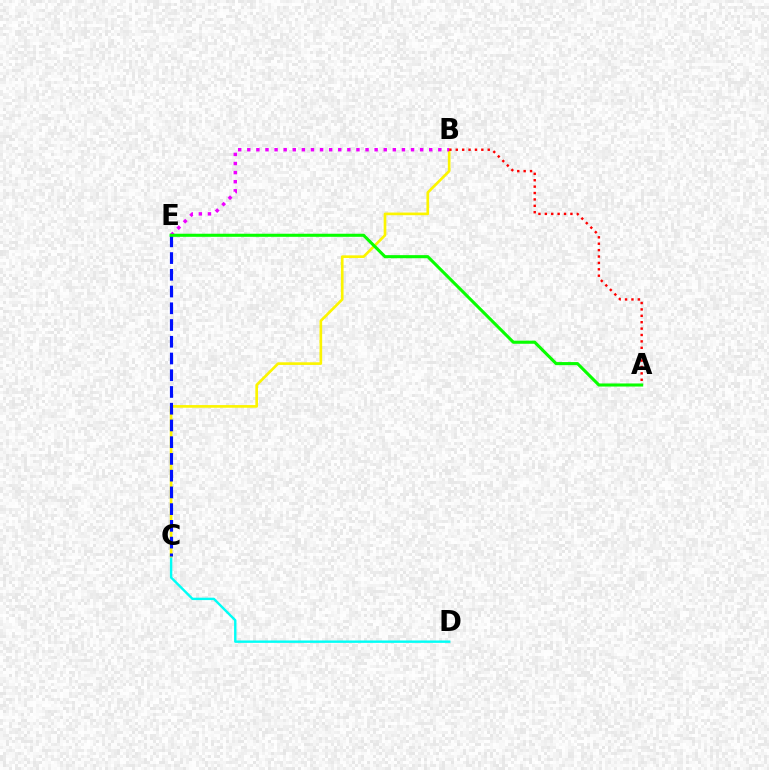{('C', 'D'): [{'color': '#00fff6', 'line_style': 'solid', 'thickness': 1.72}], ('B', 'C'): [{'color': '#fcf500', 'line_style': 'solid', 'thickness': 1.92}], ('A', 'B'): [{'color': '#ff0000', 'line_style': 'dotted', 'thickness': 1.74}], ('C', 'E'): [{'color': '#0010ff', 'line_style': 'dashed', 'thickness': 2.27}], ('B', 'E'): [{'color': '#ee00ff', 'line_style': 'dotted', 'thickness': 2.47}], ('A', 'E'): [{'color': '#08ff00', 'line_style': 'solid', 'thickness': 2.22}]}